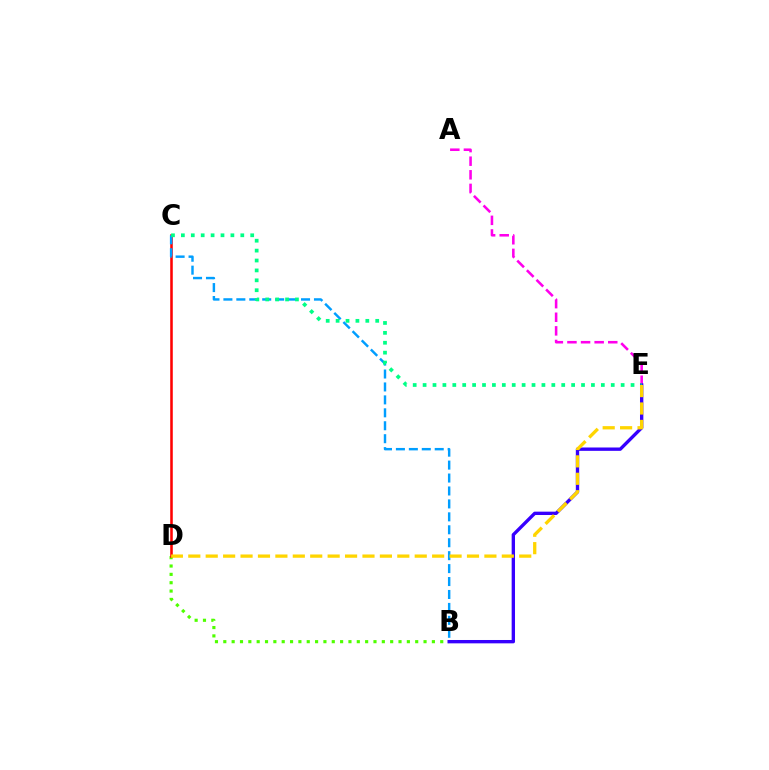{('A', 'E'): [{'color': '#ff00ed', 'line_style': 'dashed', 'thickness': 1.85}], ('B', 'D'): [{'color': '#4fff00', 'line_style': 'dotted', 'thickness': 2.27}], ('C', 'D'): [{'color': '#ff0000', 'line_style': 'solid', 'thickness': 1.84}], ('B', 'C'): [{'color': '#009eff', 'line_style': 'dashed', 'thickness': 1.76}], ('B', 'E'): [{'color': '#3700ff', 'line_style': 'solid', 'thickness': 2.41}], ('C', 'E'): [{'color': '#00ff86', 'line_style': 'dotted', 'thickness': 2.69}], ('D', 'E'): [{'color': '#ffd500', 'line_style': 'dashed', 'thickness': 2.37}]}